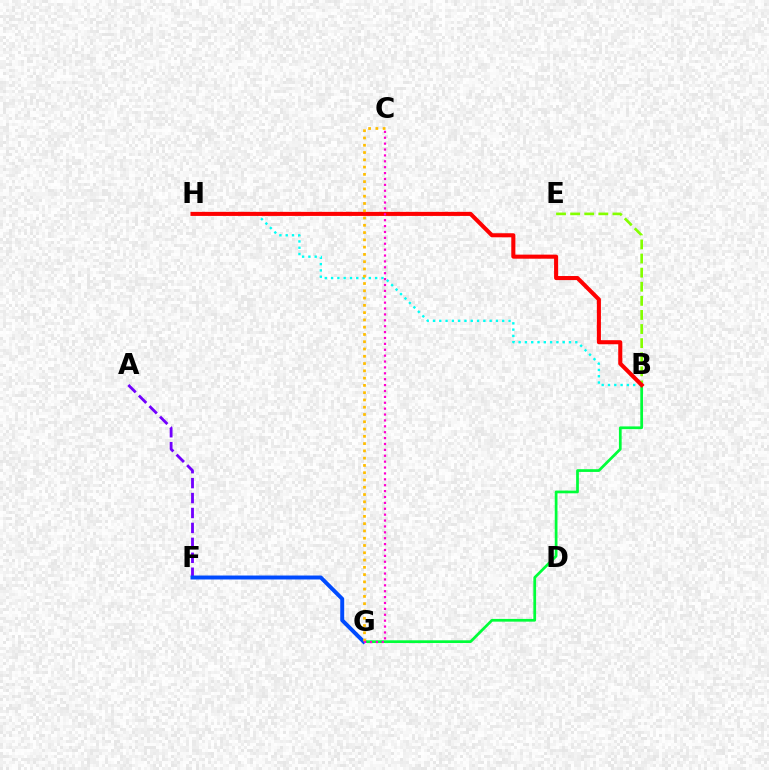{('A', 'F'): [{'color': '#7200ff', 'line_style': 'dashed', 'thickness': 2.03}], ('B', 'H'): [{'color': '#00fff6', 'line_style': 'dotted', 'thickness': 1.71}, {'color': '#ff0000', 'line_style': 'solid', 'thickness': 2.93}], ('B', 'G'): [{'color': '#00ff39', 'line_style': 'solid', 'thickness': 1.97}], ('B', 'E'): [{'color': '#84ff00', 'line_style': 'dashed', 'thickness': 1.91}], ('F', 'G'): [{'color': '#004bff', 'line_style': 'solid', 'thickness': 2.84}], ('C', 'G'): [{'color': '#ffbd00', 'line_style': 'dotted', 'thickness': 1.98}, {'color': '#ff00cf', 'line_style': 'dotted', 'thickness': 1.6}]}